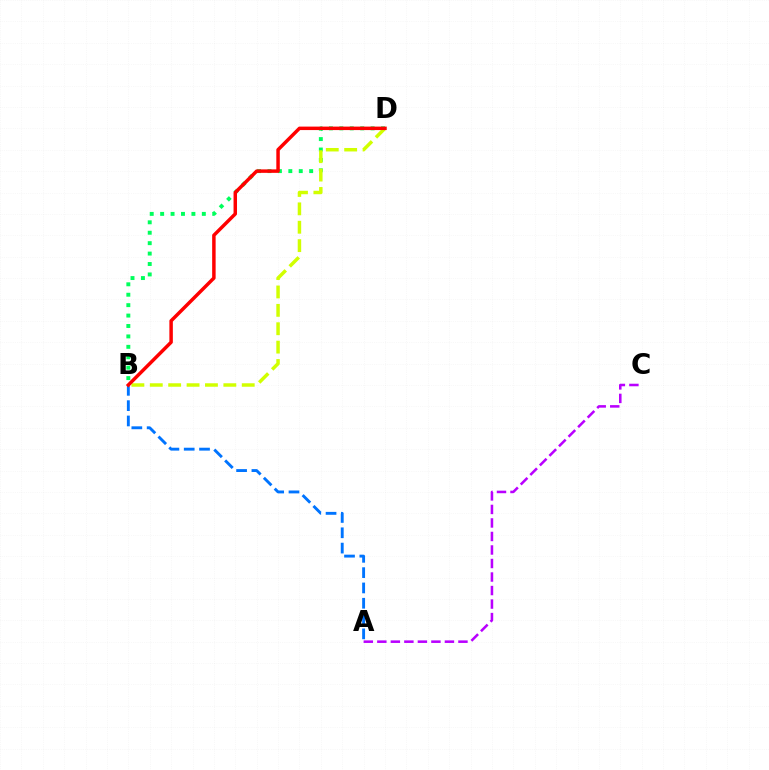{('B', 'D'): [{'color': '#00ff5c', 'line_style': 'dotted', 'thickness': 2.83}, {'color': '#d1ff00', 'line_style': 'dashed', 'thickness': 2.5}, {'color': '#ff0000', 'line_style': 'solid', 'thickness': 2.5}], ('A', 'B'): [{'color': '#0074ff', 'line_style': 'dashed', 'thickness': 2.08}], ('A', 'C'): [{'color': '#b900ff', 'line_style': 'dashed', 'thickness': 1.84}]}